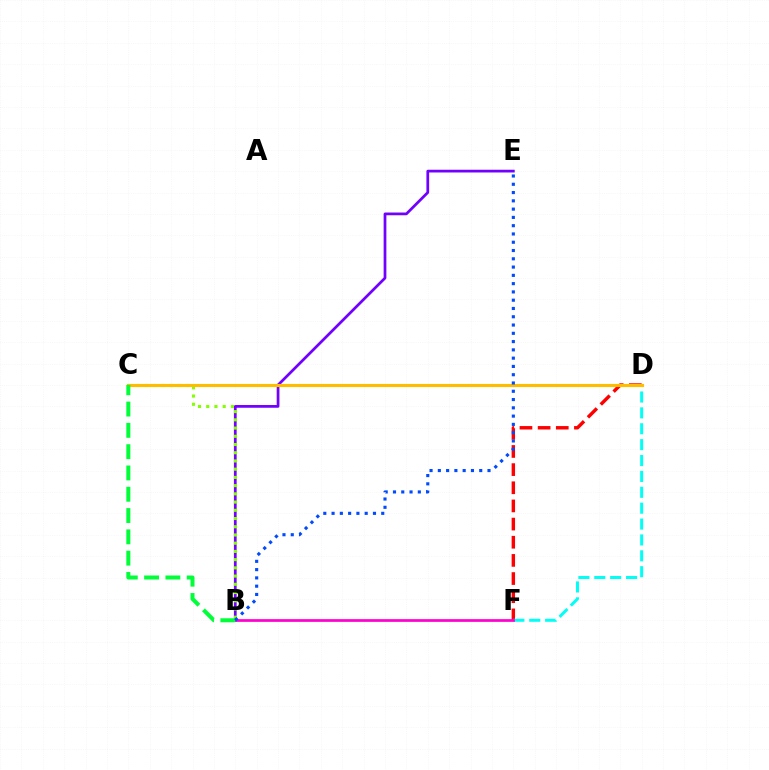{('D', 'F'): [{'color': '#ff0000', 'line_style': 'dashed', 'thickness': 2.47}, {'color': '#00fff6', 'line_style': 'dashed', 'thickness': 2.16}], ('B', 'E'): [{'color': '#7200ff', 'line_style': 'solid', 'thickness': 1.97}, {'color': '#004bff', 'line_style': 'dotted', 'thickness': 2.25}], ('B', 'C'): [{'color': '#84ff00', 'line_style': 'dotted', 'thickness': 2.23}, {'color': '#00ff39', 'line_style': 'dashed', 'thickness': 2.89}], ('B', 'F'): [{'color': '#ff00cf', 'line_style': 'solid', 'thickness': 1.96}], ('C', 'D'): [{'color': '#ffbd00', 'line_style': 'solid', 'thickness': 2.24}]}